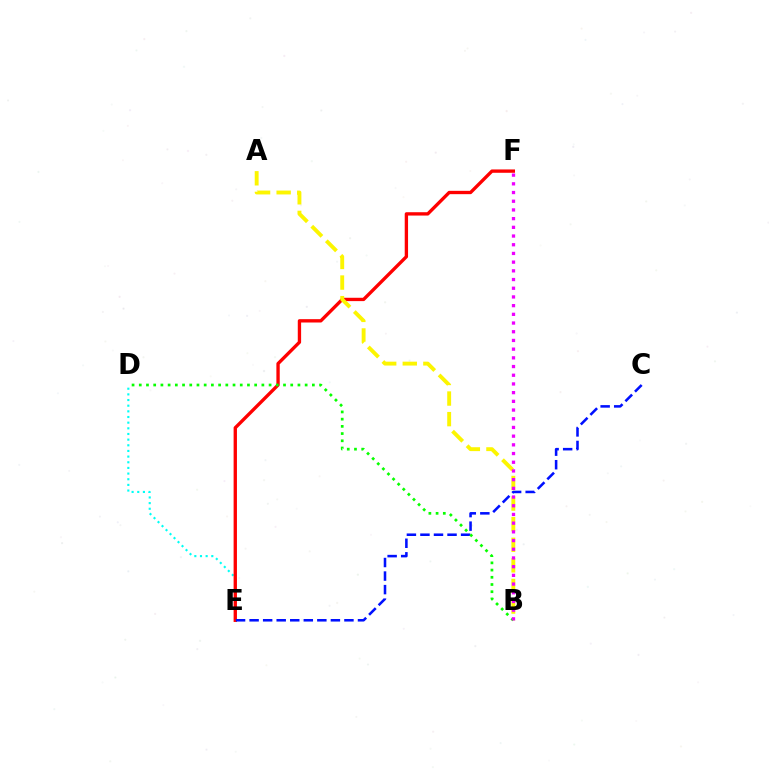{('D', 'E'): [{'color': '#00fff6', 'line_style': 'dotted', 'thickness': 1.54}], ('E', 'F'): [{'color': '#ff0000', 'line_style': 'solid', 'thickness': 2.4}], ('C', 'E'): [{'color': '#0010ff', 'line_style': 'dashed', 'thickness': 1.84}], ('A', 'B'): [{'color': '#fcf500', 'line_style': 'dashed', 'thickness': 2.8}], ('B', 'D'): [{'color': '#08ff00', 'line_style': 'dotted', 'thickness': 1.96}], ('B', 'F'): [{'color': '#ee00ff', 'line_style': 'dotted', 'thickness': 2.36}]}